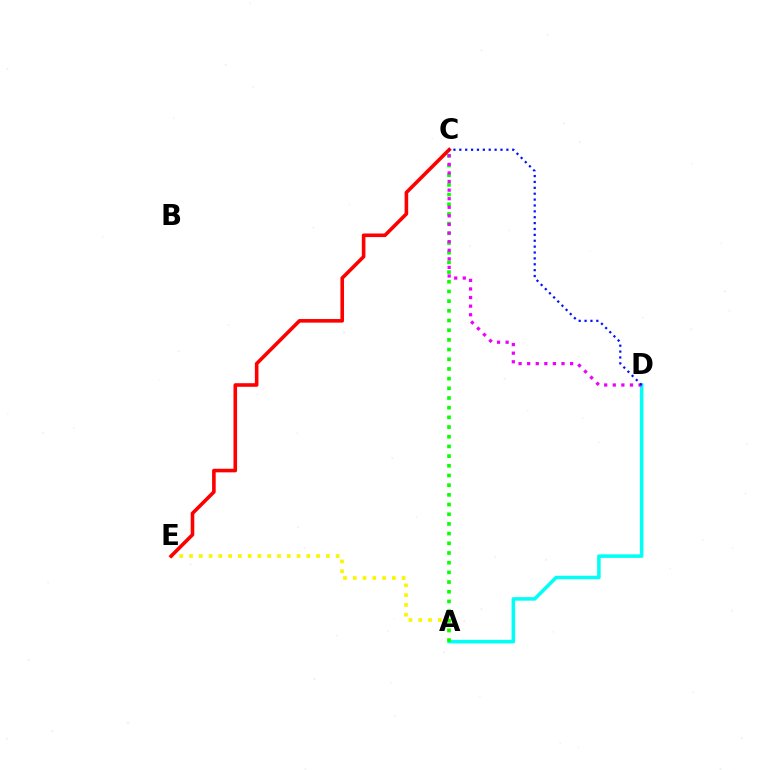{('A', 'D'): [{'color': '#00fff6', 'line_style': 'solid', 'thickness': 2.55}], ('A', 'E'): [{'color': '#fcf500', 'line_style': 'dotted', 'thickness': 2.66}], ('A', 'C'): [{'color': '#08ff00', 'line_style': 'dotted', 'thickness': 2.63}], ('C', 'E'): [{'color': '#ff0000', 'line_style': 'solid', 'thickness': 2.59}], ('C', 'D'): [{'color': '#ee00ff', 'line_style': 'dotted', 'thickness': 2.33}, {'color': '#0010ff', 'line_style': 'dotted', 'thickness': 1.6}]}